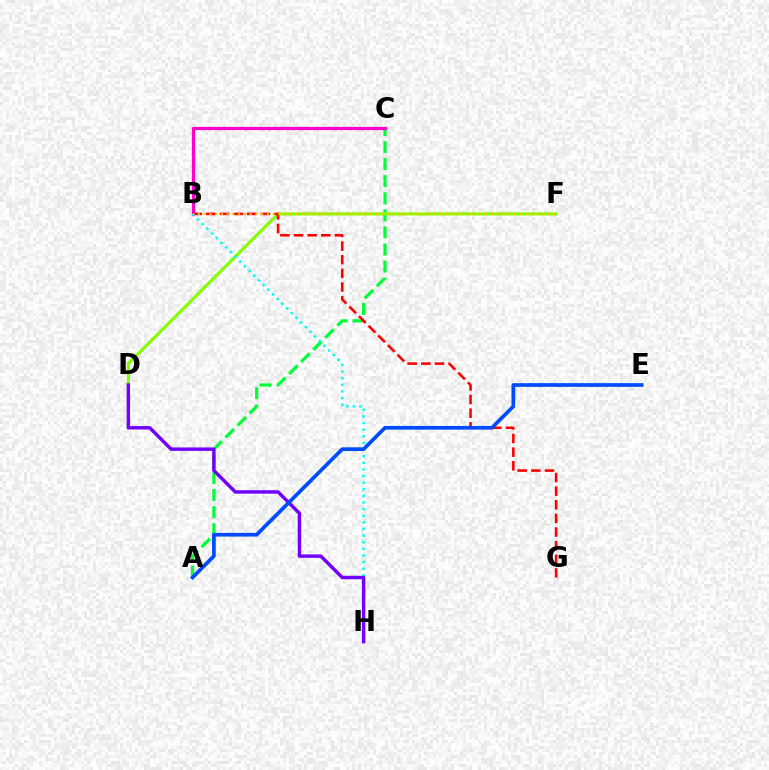{('A', 'C'): [{'color': '#00ff39', 'line_style': 'dashed', 'thickness': 2.32}], ('D', 'F'): [{'color': '#84ff00', 'line_style': 'solid', 'thickness': 2.26}], ('B', 'C'): [{'color': '#ff00cf', 'line_style': 'solid', 'thickness': 2.34}], ('B', 'G'): [{'color': '#ff0000', 'line_style': 'dashed', 'thickness': 1.85}], ('B', 'H'): [{'color': '#00fff6', 'line_style': 'dotted', 'thickness': 1.8}], ('D', 'H'): [{'color': '#7200ff', 'line_style': 'solid', 'thickness': 2.47}], ('B', 'F'): [{'color': '#ffbd00', 'line_style': 'dotted', 'thickness': 1.56}], ('A', 'E'): [{'color': '#004bff', 'line_style': 'solid', 'thickness': 2.66}]}